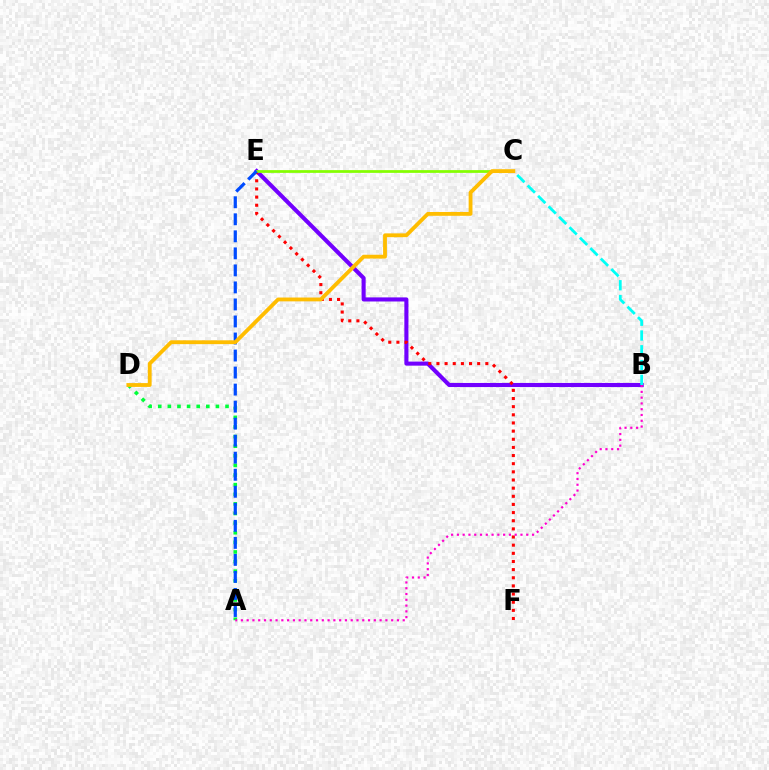{('A', 'D'): [{'color': '#00ff39', 'line_style': 'dotted', 'thickness': 2.61}], ('B', 'E'): [{'color': '#7200ff', 'line_style': 'solid', 'thickness': 2.94}], ('E', 'F'): [{'color': '#ff0000', 'line_style': 'dotted', 'thickness': 2.21}], ('B', 'C'): [{'color': '#00fff6', 'line_style': 'dashed', 'thickness': 2.01}], ('C', 'E'): [{'color': '#84ff00', 'line_style': 'solid', 'thickness': 1.97}], ('A', 'B'): [{'color': '#ff00cf', 'line_style': 'dotted', 'thickness': 1.57}], ('A', 'E'): [{'color': '#004bff', 'line_style': 'dashed', 'thickness': 2.31}], ('C', 'D'): [{'color': '#ffbd00', 'line_style': 'solid', 'thickness': 2.76}]}